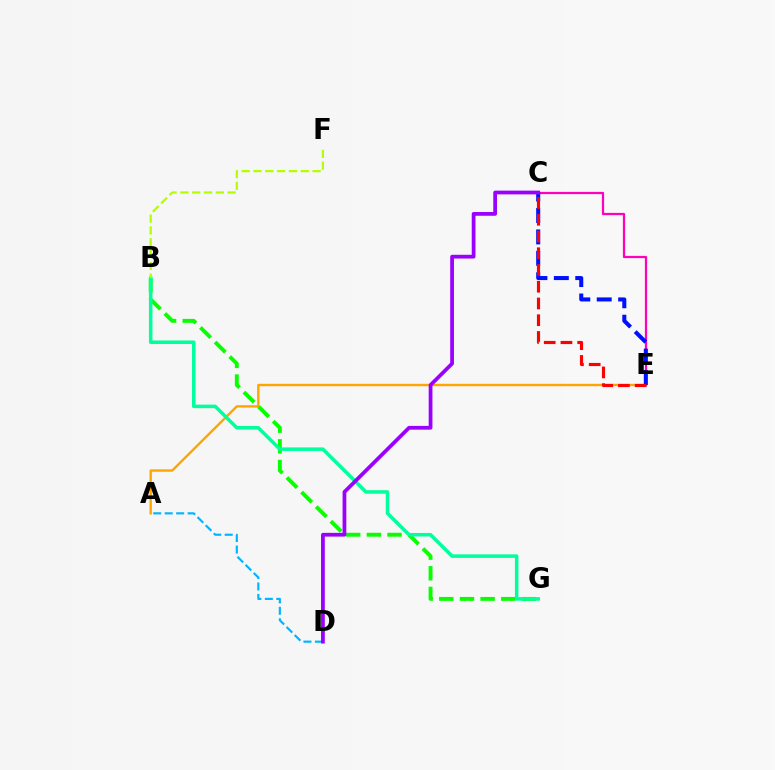{('A', 'E'): [{'color': '#ffa500', 'line_style': 'solid', 'thickness': 1.71}], ('B', 'G'): [{'color': '#08ff00', 'line_style': 'dashed', 'thickness': 2.81}, {'color': '#00ff9d', 'line_style': 'solid', 'thickness': 2.54}], ('C', 'E'): [{'color': '#ff00bd', 'line_style': 'solid', 'thickness': 1.61}, {'color': '#0010ff', 'line_style': 'dashed', 'thickness': 2.91}, {'color': '#ff0000', 'line_style': 'dashed', 'thickness': 2.27}], ('B', 'F'): [{'color': '#b3ff00', 'line_style': 'dashed', 'thickness': 1.6}], ('A', 'D'): [{'color': '#00b5ff', 'line_style': 'dashed', 'thickness': 1.56}], ('C', 'D'): [{'color': '#9b00ff', 'line_style': 'solid', 'thickness': 2.7}]}